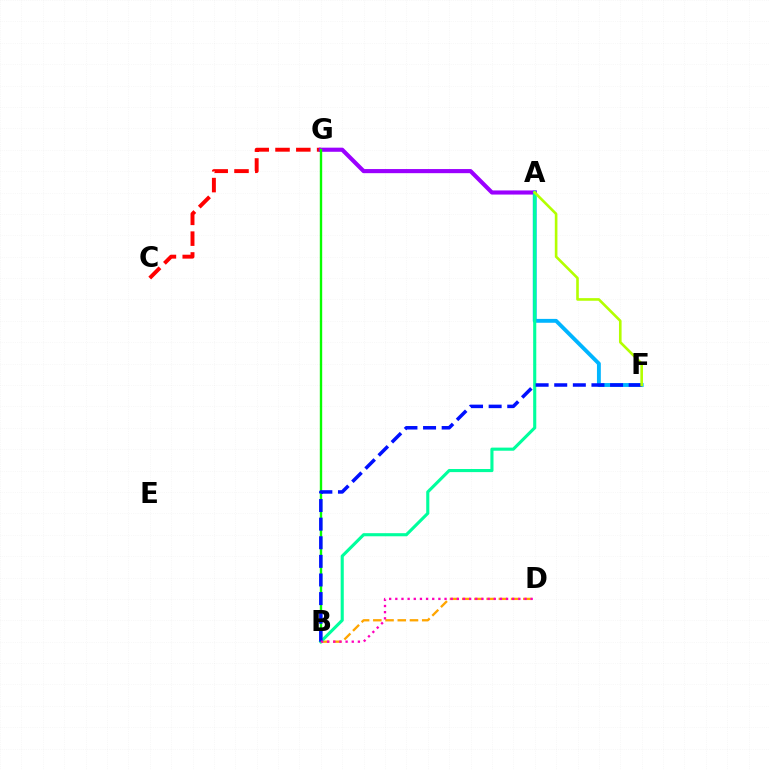{('C', 'G'): [{'color': '#ff0000', 'line_style': 'dashed', 'thickness': 2.83}], ('A', 'F'): [{'color': '#00b5ff', 'line_style': 'solid', 'thickness': 2.79}, {'color': '#b3ff00', 'line_style': 'solid', 'thickness': 1.89}], ('B', 'D'): [{'color': '#ffa500', 'line_style': 'dashed', 'thickness': 1.66}, {'color': '#ff00bd', 'line_style': 'dotted', 'thickness': 1.67}], ('A', 'G'): [{'color': '#9b00ff', 'line_style': 'solid', 'thickness': 2.97}], ('B', 'G'): [{'color': '#08ff00', 'line_style': 'solid', 'thickness': 1.71}], ('A', 'B'): [{'color': '#00ff9d', 'line_style': 'solid', 'thickness': 2.24}], ('B', 'F'): [{'color': '#0010ff', 'line_style': 'dashed', 'thickness': 2.53}]}